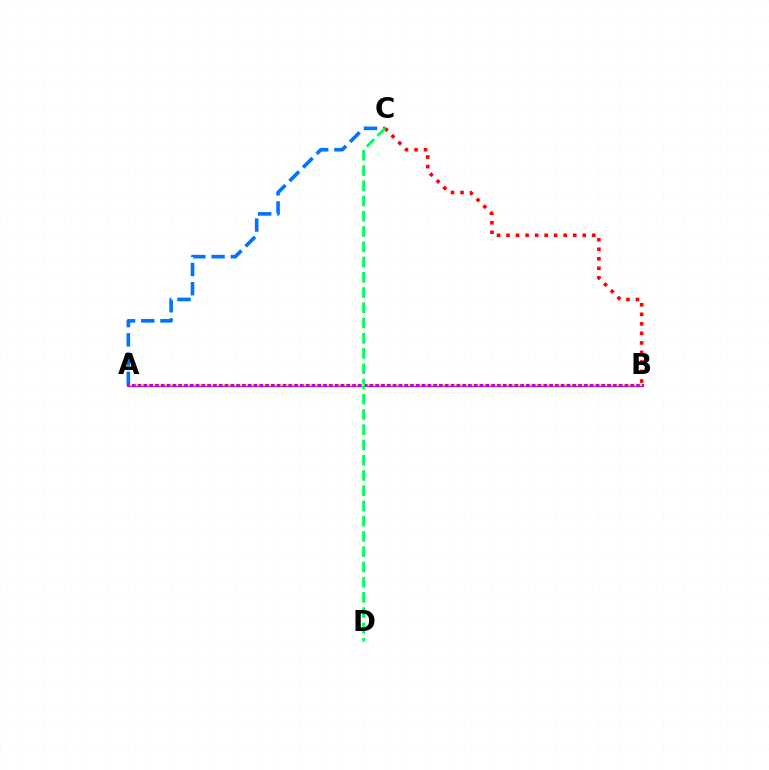{('A', 'C'): [{'color': '#0074ff', 'line_style': 'dashed', 'thickness': 2.61}], ('A', 'B'): [{'color': '#b900ff', 'line_style': 'solid', 'thickness': 2.25}, {'color': '#d1ff00', 'line_style': 'dotted', 'thickness': 1.57}], ('B', 'C'): [{'color': '#ff0000', 'line_style': 'dotted', 'thickness': 2.59}], ('C', 'D'): [{'color': '#00ff5c', 'line_style': 'dashed', 'thickness': 2.07}]}